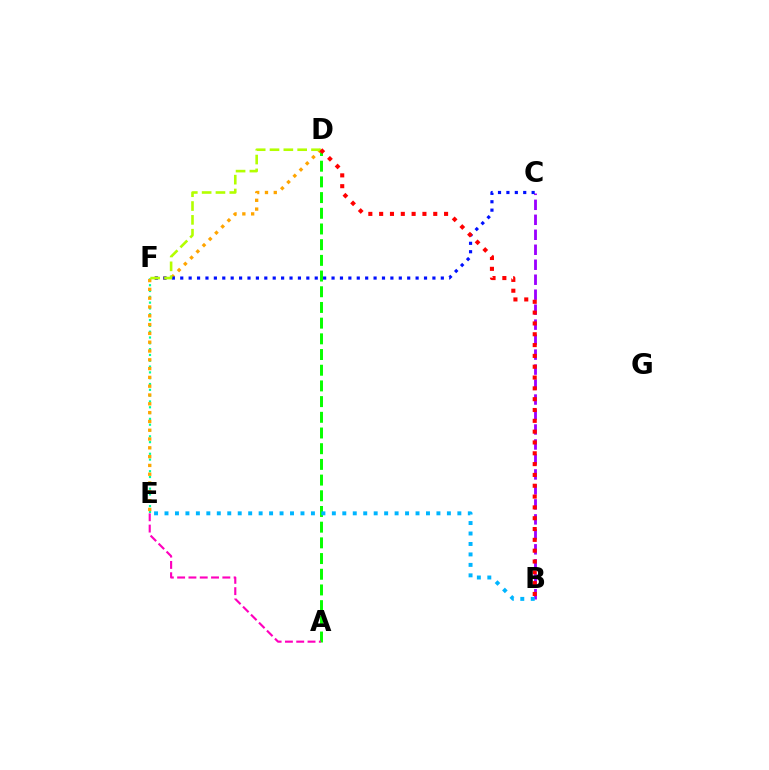{('A', 'D'): [{'color': '#08ff00', 'line_style': 'dashed', 'thickness': 2.13}], ('E', 'F'): [{'color': '#00ff9d', 'line_style': 'dotted', 'thickness': 1.58}], ('B', 'C'): [{'color': '#9b00ff', 'line_style': 'dashed', 'thickness': 2.03}], ('A', 'E'): [{'color': '#ff00bd', 'line_style': 'dashed', 'thickness': 1.54}], ('D', 'E'): [{'color': '#ffa500', 'line_style': 'dotted', 'thickness': 2.39}], ('C', 'F'): [{'color': '#0010ff', 'line_style': 'dotted', 'thickness': 2.28}], ('D', 'F'): [{'color': '#b3ff00', 'line_style': 'dashed', 'thickness': 1.88}], ('B', 'D'): [{'color': '#ff0000', 'line_style': 'dotted', 'thickness': 2.94}], ('B', 'E'): [{'color': '#00b5ff', 'line_style': 'dotted', 'thickness': 2.84}]}